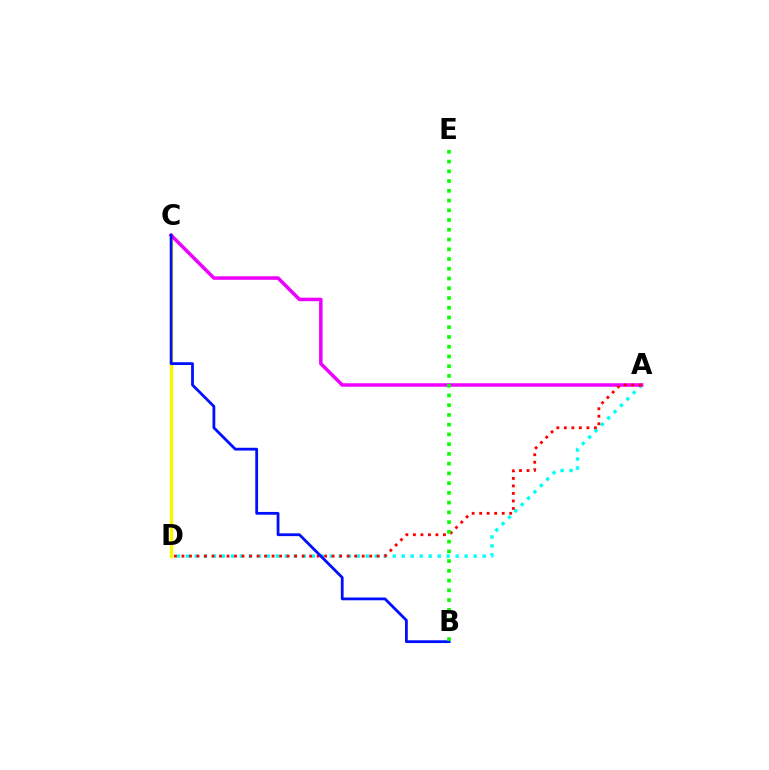{('C', 'D'): [{'color': '#fcf500', 'line_style': 'solid', 'thickness': 2.42}], ('A', 'D'): [{'color': '#00fff6', 'line_style': 'dotted', 'thickness': 2.44}, {'color': '#ff0000', 'line_style': 'dotted', 'thickness': 2.04}], ('A', 'C'): [{'color': '#ee00ff', 'line_style': 'solid', 'thickness': 2.52}], ('B', 'C'): [{'color': '#0010ff', 'line_style': 'solid', 'thickness': 2.01}], ('B', 'E'): [{'color': '#08ff00', 'line_style': 'dotted', 'thickness': 2.65}]}